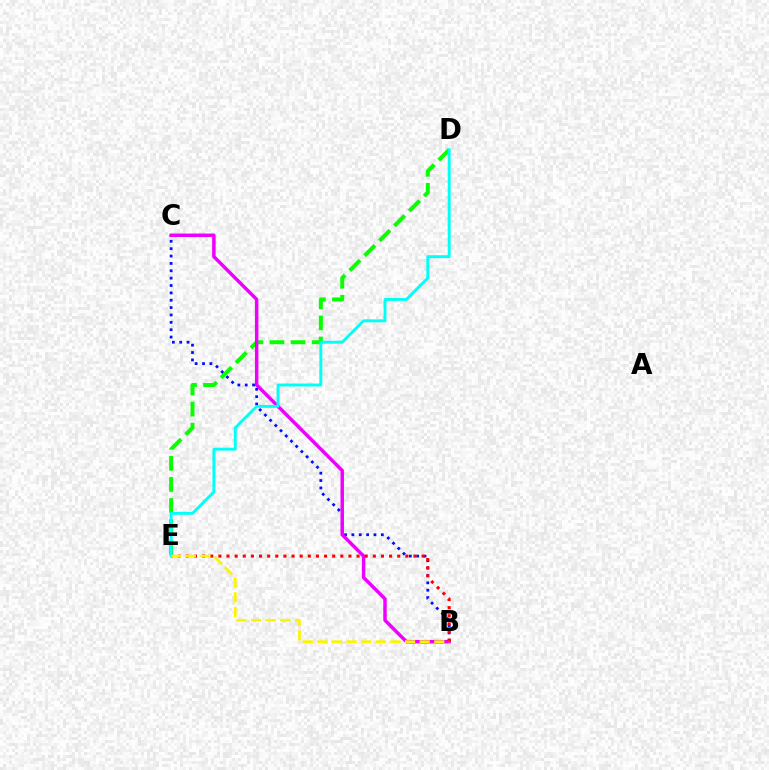{('D', 'E'): [{'color': '#08ff00', 'line_style': 'dashed', 'thickness': 2.86}, {'color': '#00fff6', 'line_style': 'solid', 'thickness': 2.1}], ('B', 'C'): [{'color': '#0010ff', 'line_style': 'dotted', 'thickness': 2.0}, {'color': '#ee00ff', 'line_style': 'solid', 'thickness': 2.5}], ('B', 'E'): [{'color': '#ff0000', 'line_style': 'dotted', 'thickness': 2.21}, {'color': '#fcf500', 'line_style': 'dashed', 'thickness': 1.99}]}